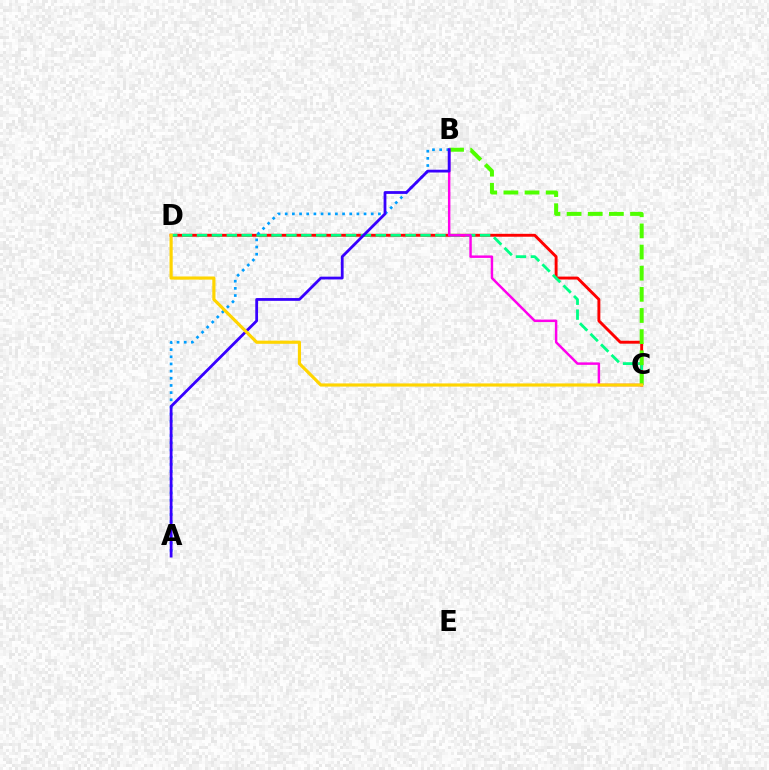{('C', 'D'): [{'color': '#ff0000', 'line_style': 'solid', 'thickness': 2.1}, {'color': '#00ff86', 'line_style': 'dashed', 'thickness': 2.02}, {'color': '#ffd500', 'line_style': 'solid', 'thickness': 2.28}], ('B', 'C'): [{'color': '#4fff00', 'line_style': 'dashed', 'thickness': 2.87}, {'color': '#ff00ed', 'line_style': 'solid', 'thickness': 1.77}], ('A', 'B'): [{'color': '#009eff', 'line_style': 'dotted', 'thickness': 1.95}, {'color': '#3700ff', 'line_style': 'solid', 'thickness': 2.01}]}